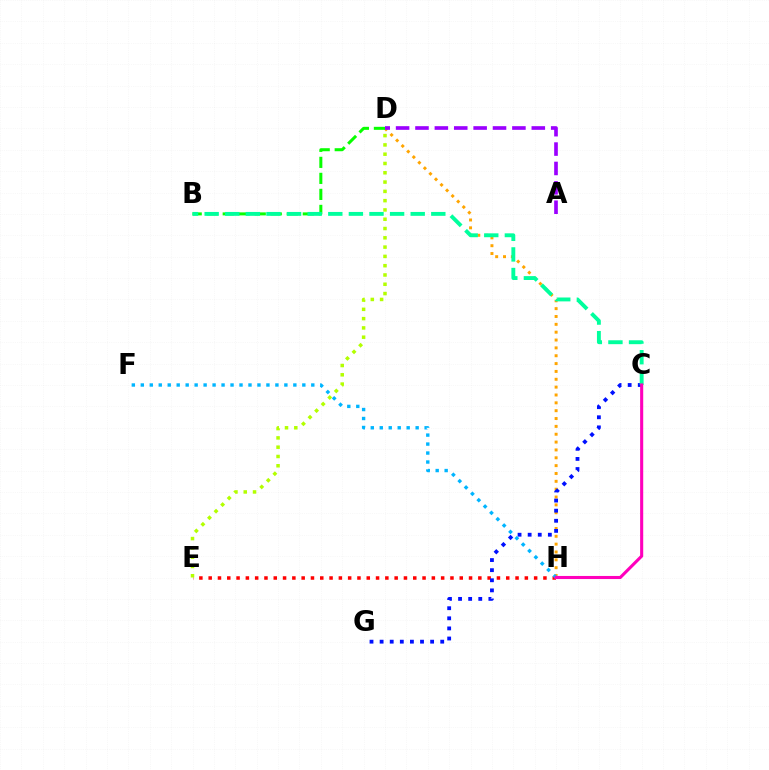{('D', 'H'): [{'color': '#ffa500', 'line_style': 'dotted', 'thickness': 2.13}], ('B', 'D'): [{'color': '#08ff00', 'line_style': 'dashed', 'thickness': 2.18}], ('E', 'H'): [{'color': '#ff0000', 'line_style': 'dotted', 'thickness': 2.53}], ('D', 'E'): [{'color': '#b3ff00', 'line_style': 'dotted', 'thickness': 2.52}], ('C', 'G'): [{'color': '#0010ff', 'line_style': 'dotted', 'thickness': 2.74}], ('B', 'C'): [{'color': '#00ff9d', 'line_style': 'dashed', 'thickness': 2.8}], ('F', 'H'): [{'color': '#00b5ff', 'line_style': 'dotted', 'thickness': 2.44}], ('A', 'D'): [{'color': '#9b00ff', 'line_style': 'dashed', 'thickness': 2.63}], ('C', 'H'): [{'color': '#ff00bd', 'line_style': 'solid', 'thickness': 2.22}]}